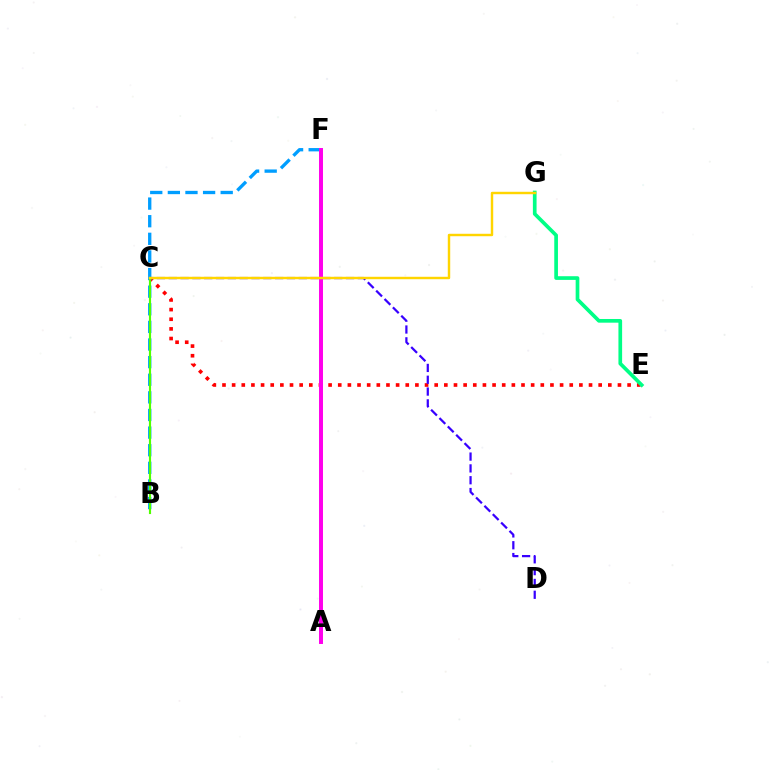{('C', 'E'): [{'color': '#ff0000', 'line_style': 'dotted', 'thickness': 2.62}], ('E', 'G'): [{'color': '#00ff86', 'line_style': 'solid', 'thickness': 2.65}], ('C', 'D'): [{'color': '#3700ff', 'line_style': 'dashed', 'thickness': 1.61}], ('B', 'F'): [{'color': '#009eff', 'line_style': 'dashed', 'thickness': 2.39}], ('A', 'F'): [{'color': '#ff00ed', 'line_style': 'solid', 'thickness': 2.86}], ('B', 'C'): [{'color': '#4fff00', 'line_style': 'solid', 'thickness': 1.54}], ('C', 'G'): [{'color': '#ffd500', 'line_style': 'solid', 'thickness': 1.75}]}